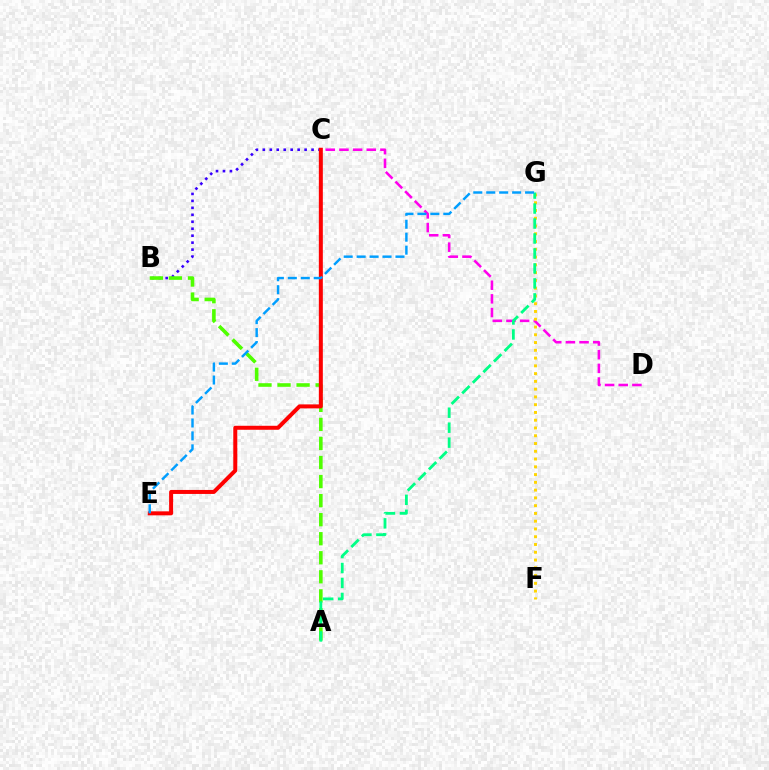{('C', 'D'): [{'color': '#ff00ed', 'line_style': 'dashed', 'thickness': 1.86}], ('B', 'C'): [{'color': '#3700ff', 'line_style': 'dotted', 'thickness': 1.89}], ('A', 'B'): [{'color': '#4fff00', 'line_style': 'dashed', 'thickness': 2.59}], ('C', 'E'): [{'color': '#ff0000', 'line_style': 'solid', 'thickness': 2.88}], ('F', 'G'): [{'color': '#ffd500', 'line_style': 'dotted', 'thickness': 2.11}], ('A', 'G'): [{'color': '#00ff86', 'line_style': 'dashed', 'thickness': 2.03}], ('E', 'G'): [{'color': '#009eff', 'line_style': 'dashed', 'thickness': 1.76}]}